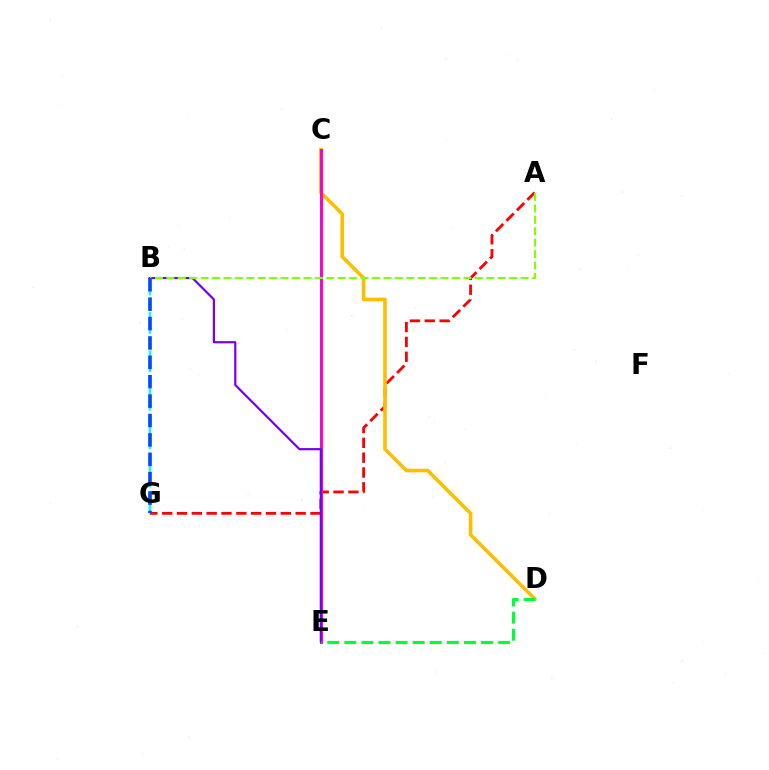{('B', 'G'): [{'color': '#00fff6', 'line_style': 'dashed', 'thickness': 1.74}, {'color': '#004bff', 'line_style': 'dashed', 'thickness': 2.63}], ('A', 'G'): [{'color': '#ff0000', 'line_style': 'dashed', 'thickness': 2.01}], ('C', 'D'): [{'color': '#ffbd00', 'line_style': 'solid', 'thickness': 2.59}], ('C', 'E'): [{'color': '#ff00cf', 'line_style': 'solid', 'thickness': 2.16}], ('B', 'E'): [{'color': '#7200ff', 'line_style': 'solid', 'thickness': 1.58}], ('A', 'B'): [{'color': '#84ff00', 'line_style': 'dashed', 'thickness': 1.55}], ('D', 'E'): [{'color': '#00ff39', 'line_style': 'dashed', 'thickness': 2.32}]}